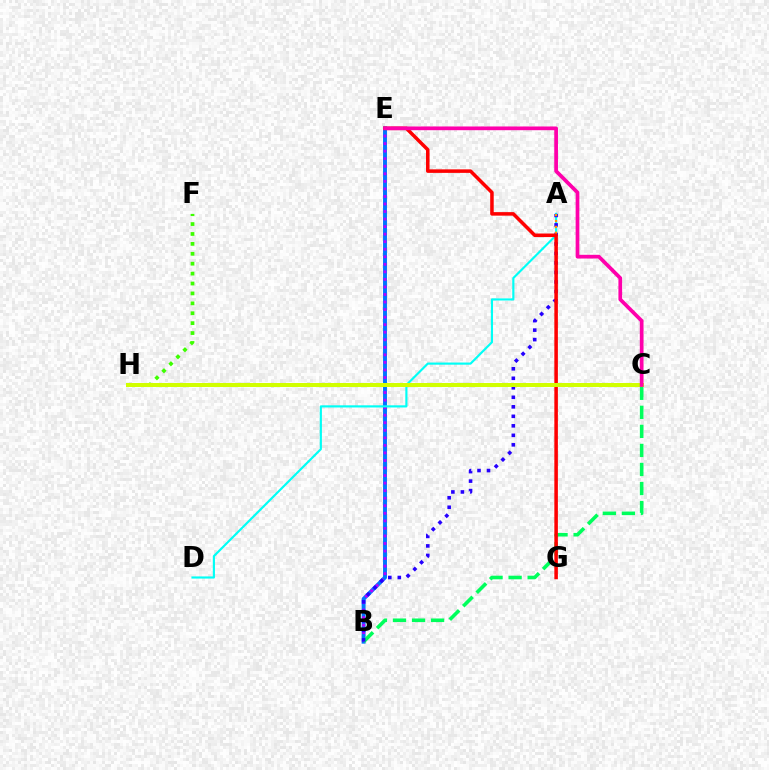{('B', 'E'): [{'color': '#0074ff', 'line_style': 'solid', 'thickness': 2.82}, {'color': '#b900ff', 'line_style': 'dotted', 'thickness': 2.05}], ('B', 'C'): [{'color': '#00ff5c', 'line_style': 'dashed', 'thickness': 2.59}], ('F', 'H'): [{'color': '#3dff00', 'line_style': 'dotted', 'thickness': 2.69}], ('A', 'D'): [{'color': '#00fff6', 'line_style': 'solid', 'thickness': 1.55}], ('A', 'B'): [{'color': '#2500ff', 'line_style': 'dotted', 'thickness': 2.58}], ('A', 'G'): [{'color': '#ff9400', 'line_style': 'dotted', 'thickness': 1.6}], ('E', 'G'): [{'color': '#ff0000', 'line_style': 'solid', 'thickness': 2.54}], ('C', 'H'): [{'color': '#d1ff00', 'line_style': 'solid', 'thickness': 2.89}], ('C', 'E'): [{'color': '#ff00ac', 'line_style': 'solid', 'thickness': 2.68}]}